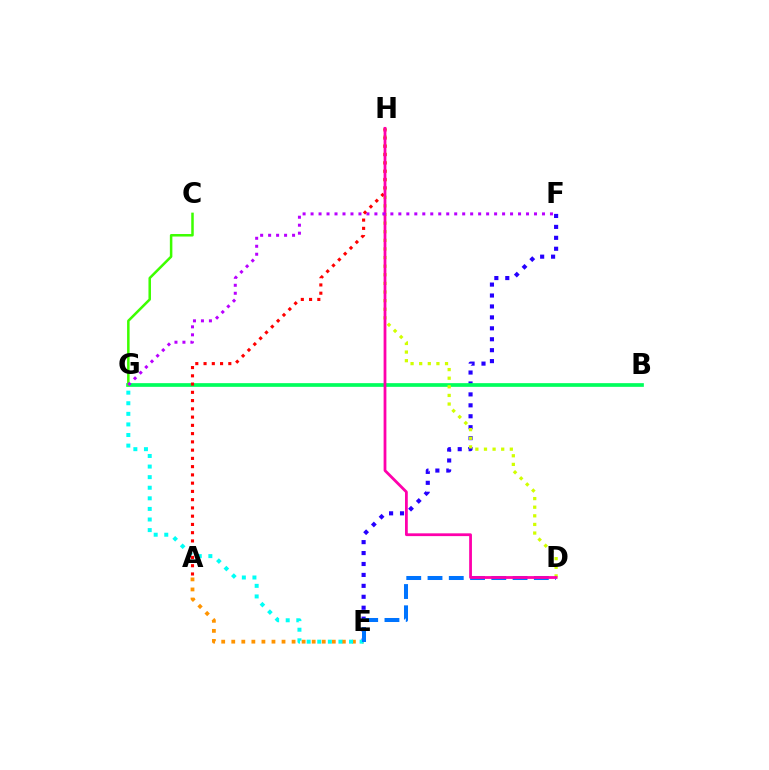{('E', 'F'): [{'color': '#2500ff', 'line_style': 'dotted', 'thickness': 2.97}], ('A', 'E'): [{'color': '#ff9400', 'line_style': 'dotted', 'thickness': 2.73}], ('E', 'G'): [{'color': '#00fff6', 'line_style': 'dotted', 'thickness': 2.88}], ('B', 'G'): [{'color': '#00ff5c', 'line_style': 'solid', 'thickness': 2.66}], ('D', 'H'): [{'color': '#d1ff00', 'line_style': 'dotted', 'thickness': 2.34}, {'color': '#ff00ac', 'line_style': 'solid', 'thickness': 2.0}], ('A', 'H'): [{'color': '#ff0000', 'line_style': 'dotted', 'thickness': 2.24}], ('D', 'E'): [{'color': '#0074ff', 'line_style': 'dashed', 'thickness': 2.89}], ('C', 'G'): [{'color': '#3dff00', 'line_style': 'solid', 'thickness': 1.81}], ('F', 'G'): [{'color': '#b900ff', 'line_style': 'dotted', 'thickness': 2.17}]}